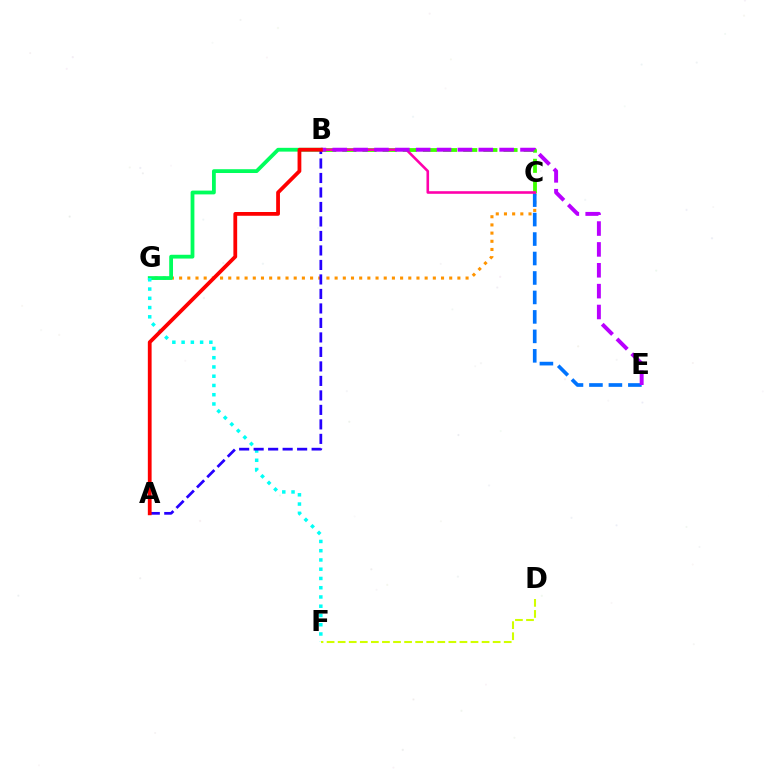{('C', 'G'): [{'color': '#ff9400', 'line_style': 'dotted', 'thickness': 2.22}], ('B', 'G'): [{'color': '#00ff5c', 'line_style': 'solid', 'thickness': 2.73}], ('B', 'C'): [{'color': '#3dff00', 'line_style': 'dashed', 'thickness': 2.74}, {'color': '#ff00ac', 'line_style': 'solid', 'thickness': 1.87}], ('C', 'E'): [{'color': '#0074ff', 'line_style': 'dashed', 'thickness': 2.64}], ('F', 'G'): [{'color': '#00fff6', 'line_style': 'dotted', 'thickness': 2.51}], ('A', 'B'): [{'color': '#2500ff', 'line_style': 'dashed', 'thickness': 1.97}, {'color': '#ff0000', 'line_style': 'solid', 'thickness': 2.72}], ('D', 'F'): [{'color': '#d1ff00', 'line_style': 'dashed', 'thickness': 1.5}], ('B', 'E'): [{'color': '#b900ff', 'line_style': 'dashed', 'thickness': 2.83}]}